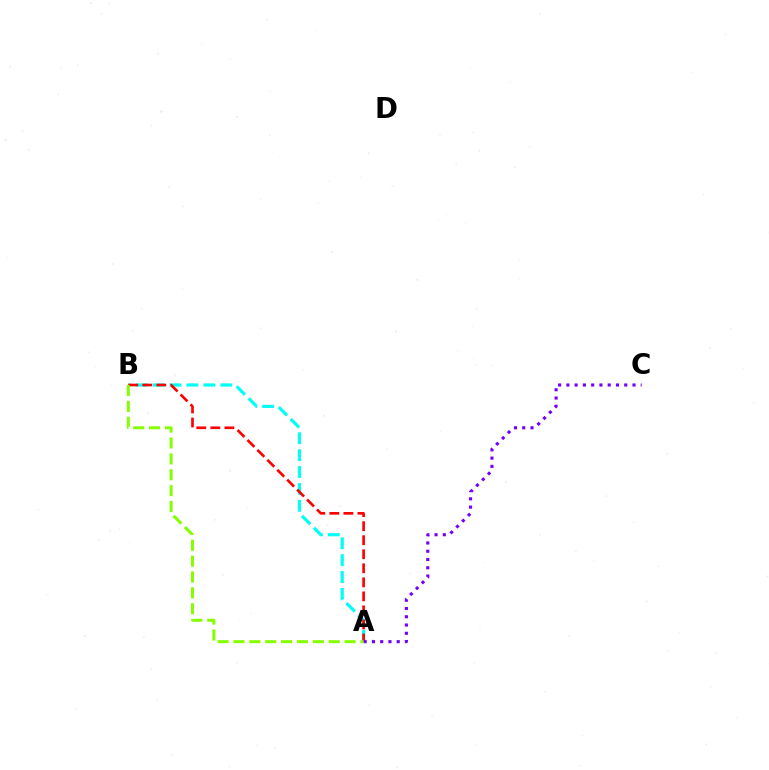{('A', 'B'): [{'color': '#00fff6', 'line_style': 'dashed', 'thickness': 2.3}, {'color': '#ff0000', 'line_style': 'dashed', 'thickness': 1.91}, {'color': '#84ff00', 'line_style': 'dashed', 'thickness': 2.16}], ('A', 'C'): [{'color': '#7200ff', 'line_style': 'dotted', 'thickness': 2.25}]}